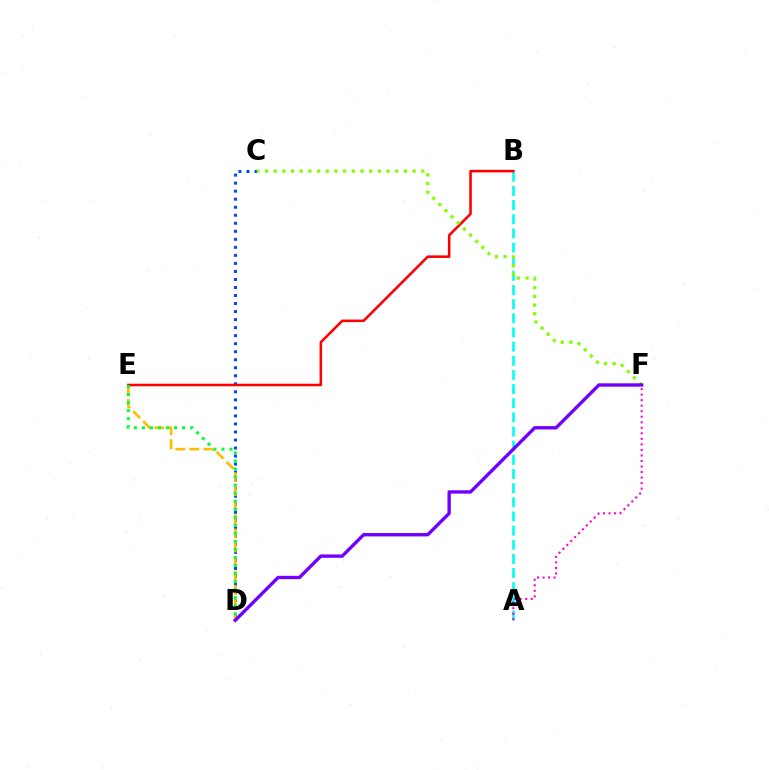{('C', 'D'): [{'color': '#004bff', 'line_style': 'dotted', 'thickness': 2.18}], ('A', 'B'): [{'color': '#00fff6', 'line_style': 'dashed', 'thickness': 1.92}], ('D', 'E'): [{'color': '#ffbd00', 'line_style': 'dashed', 'thickness': 1.91}, {'color': '#00ff39', 'line_style': 'dotted', 'thickness': 2.19}], ('A', 'F'): [{'color': '#ff00cf', 'line_style': 'dotted', 'thickness': 1.5}], ('B', 'E'): [{'color': '#ff0000', 'line_style': 'solid', 'thickness': 1.84}], ('C', 'F'): [{'color': '#84ff00', 'line_style': 'dotted', 'thickness': 2.36}], ('D', 'F'): [{'color': '#7200ff', 'line_style': 'solid', 'thickness': 2.43}]}